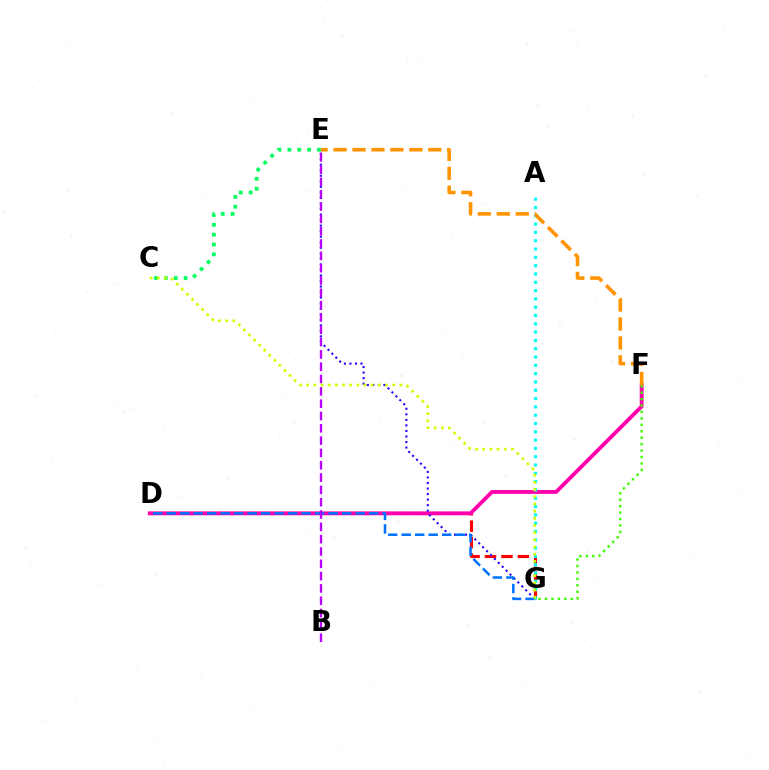{('D', 'G'): [{'color': '#ff0000', 'line_style': 'dashed', 'thickness': 2.23}, {'color': '#0074ff', 'line_style': 'dashed', 'thickness': 1.83}], ('D', 'F'): [{'color': '#ff00ac', 'line_style': 'solid', 'thickness': 2.77}], ('E', 'G'): [{'color': '#2500ff', 'line_style': 'dotted', 'thickness': 1.5}], ('A', 'G'): [{'color': '#00fff6', 'line_style': 'dotted', 'thickness': 2.26}], ('F', 'G'): [{'color': '#3dff00', 'line_style': 'dotted', 'thickness': 1.75}], ('C', 'E'): [{'color': '#00ff5c', 'line_style': 'dotted', 'thickness': 2.68}], ('B', 'E'): [{'color': '#b900ff', 'line_style': 'dashed', 'thickness': 1.67}], ('C', 'G'): [{'color': '#d1ff00', 'line_style': 'dotted', 'thickness': 1.95}], ('E', 'F'): [{'color': '#ff9400', 'line_style': 'dashed', 'thickness': 2.57}]}